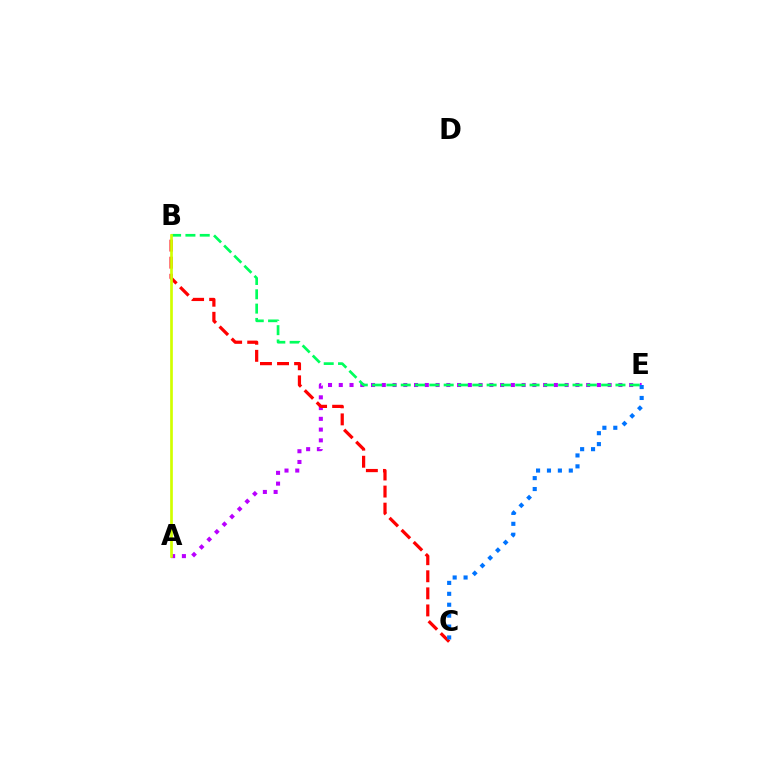{('A', 'E'): [{'color': '#b900ff', 'line_style': 'dotted', 'thickness': 2.92}], ('B', 'E'): [{'color': '#00ff5c', 'line_style': 'dashed', 'thickness': 1.94}], ('B', 'C'): [{'color': '#ff0000', 'line_style': 'dashed', 'thickness': 2.32}], ('C', 'E'): [{'color': '#0074ff', 'line_style': 'dotted', 'thickness': 2.96}], ('A', 'B'): [{'color': '#d1ff00', 'line_style': 'solid', 'thickness': 1.94}]}